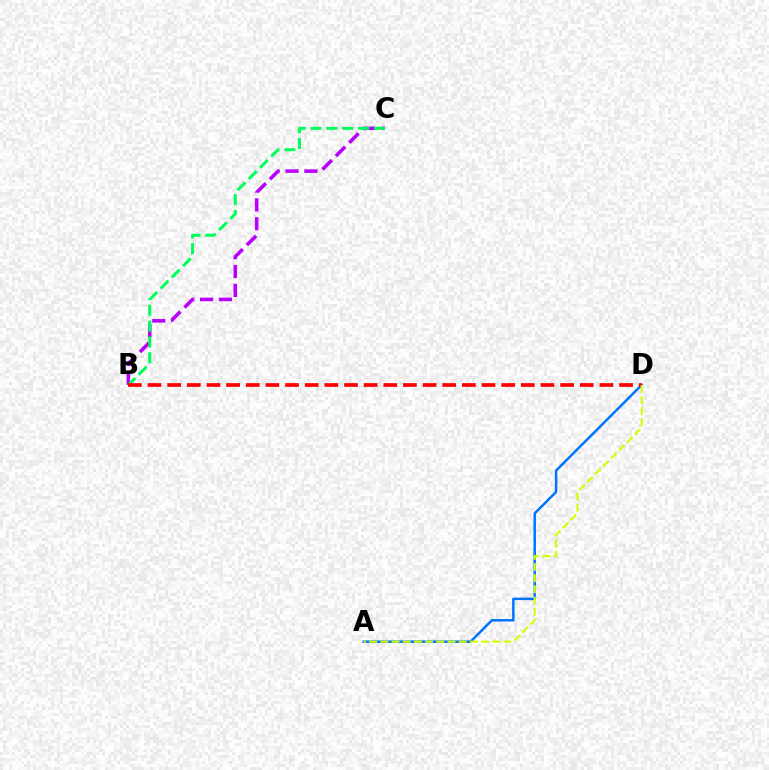{('A', 'D'): [{'color': '#0074ff', 'line_style': 'solid', 'thickness': 1.78}, {'color': '#d1ff00', 'line_style': 'dashed', 'thickness': 1.52}], ('B', 'C'): [{'color': '#b900ff', 'line_style': 'dashed', 'thickness': 2.56}, {'color': '#00ff5c', 'line_style': 'dashed', 'thickness': 2.16}], ('B', 'D'): [{'color': '#ff0000', 'line_style': 'dashed', 'thickness': 2.67}]}